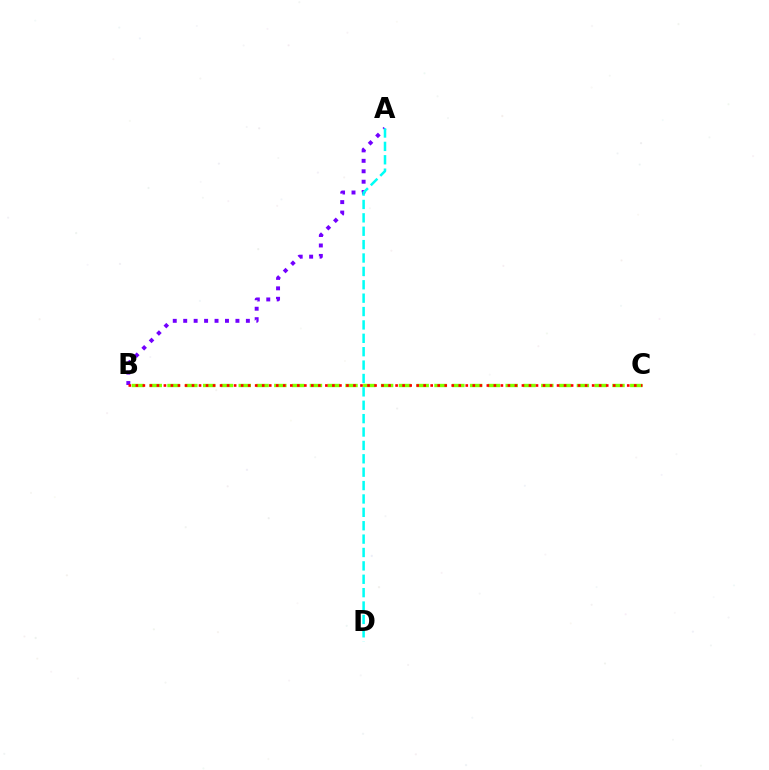{('B', 'C'): [{'color': '#84ff00', 'line_style': 'dashed', 'thickness': 2.42}, {'color': '#ff0000', 'line_style': 'dotted', 'thickness': 1.91}], ('A', 'B'): [{'color': '#7200ff', 'line_style': 'dotted', 'thickness': 2.84}], ('A', 'D'): [{'color': '#00fff6', 'line_style': 'dashed', 'thickness': 1.82}]}